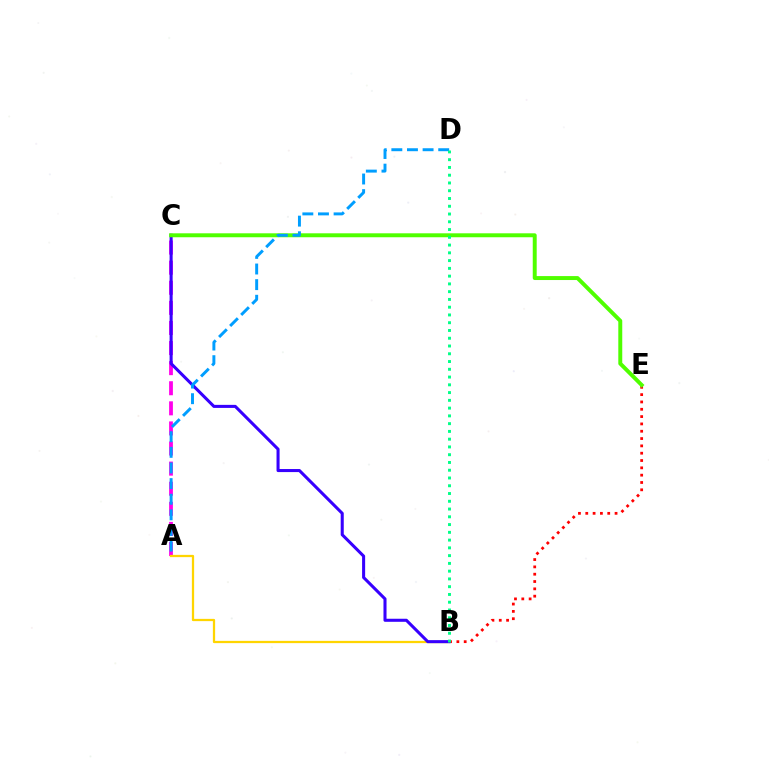{('B', 'E'): [{'color': '#ff0000', 'line_style': 'dotted', 'thickness': 1.99}], ('A', 'C'): [{'color': '#ff00ed', 'line_style': 'dashed', 'thickness': 2.73}], ('A', 'B'): [{'color': '#ffd500', 'line_style': 'solid', 'thickness': 1.63}], ('B', 'C'): [{'color': '#3700ff', 'line_style': 'solid', 'thickness': 2.2}], ('C', 'E'): [{'color': '#4fff00', 'line_style': 'solid', 'thickness': 2.84}], ('A', 'D'): [{'color': '#009eff', 'line_style': 'dashed', 'thickness': 2.12}], ('B', 'D'): [{'color': '#00ff86', 'line_style': 'dotted', 'thickness': 2.11}]}